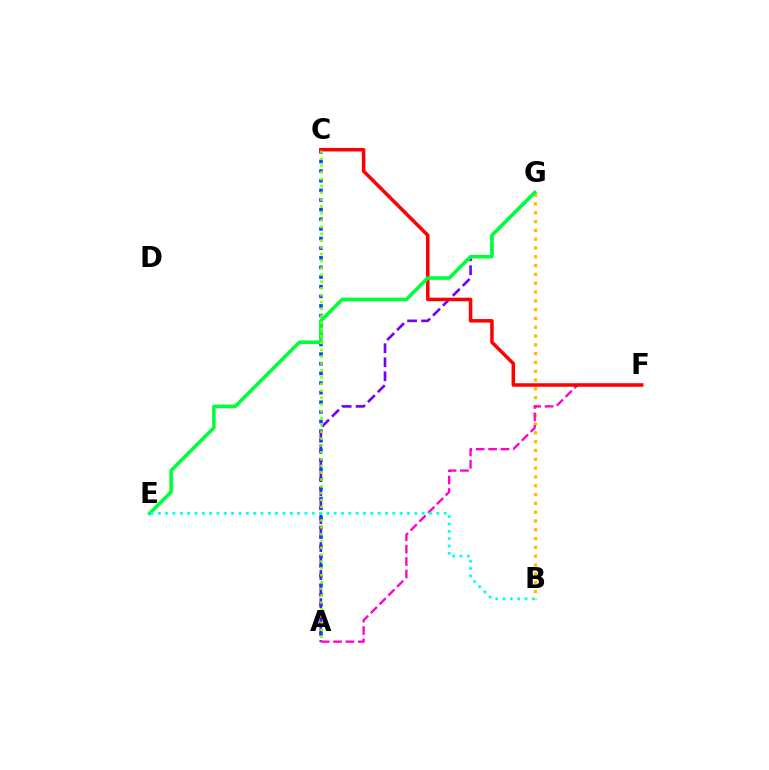{('A', 'G'): [{'color': '#7200ff', 'line_style': 'dashed', 'thickness': 1.9}], ('B', 'G'): [{'color': '#ffbd00', 'line_style': 'dotted', 'thickness': 2.39}], ('A', 'C'): [{'color': '#004bff', 'line_style': 'dotted', 'thickness': 2.62}, {'color': '#84ff00', 'line_style': 'dotted', 'thickness': 1.86}], ('A', 'F'): [{'color': '#ff00cf', 'line_style': 'dashed', 'thickness': 1.68}], ('C', 'F'): [{'color': '#ff0000', 'line_style': 'solid', 'thickness': 2.53}], ('E', 'G'): [{'color': '#00ff39', 'line_style': 'solid', 'thickness': 2.57}], ('B', 'E'): [{'color': '#00fff6', 'line_style': 'dotted', 'thickness': 1.99}]}